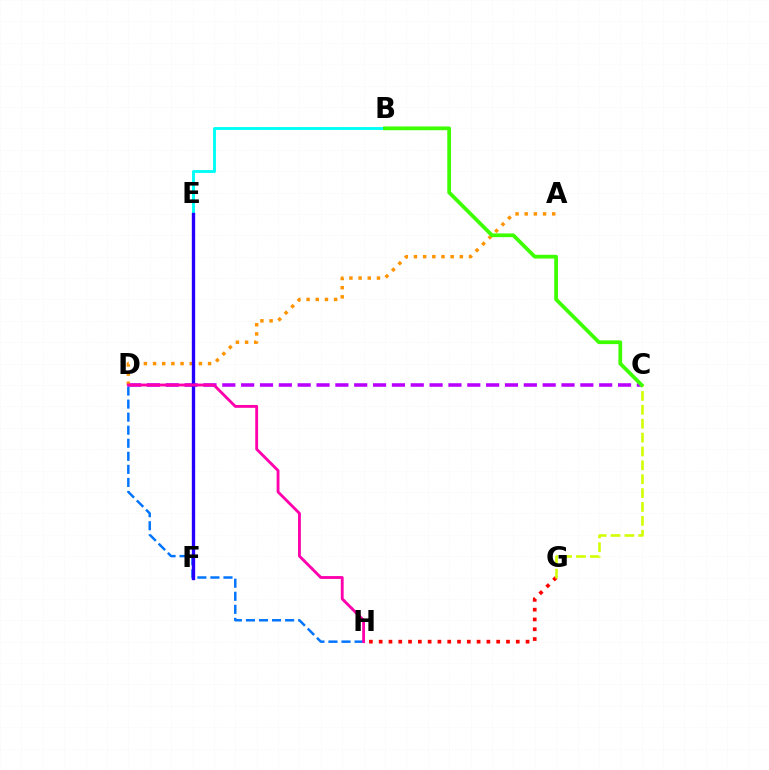{('E', 'F'): [{'color': '#00ff5c', 'line_style': 'solid', 'thickness': 2.07}, {'color': '#2500ff', 'line_style': 'solid', 'thickness': 2.41}], ('G', 'H'): [{'color': '#ff0000', 'line_style': 'dotted', 'thickness': 2.66}], ('C', 'G'): [{'color': '#d1ff00', 'line_style': 'dashed', 'thickness': 1.89}], ('C', 'D'): [{'color': '#b900ff', 'line_style': 'dashed', 'thickness': 2.56}], ('B', 'E'): [{'color': '#00fff6', 'line_style': 'solid', 'thickness': 2.08}], ('D', 'H'): [{'color': '#0074ff', 'line_style': 'dashed', 'thickness': 1.77}, {'color': '#ff00ac', 'line_style': 'solid', 'thickness': 2.05}], ('A', 'D'): [{'color': '#ff9400', 'line_style': 'dotted', 'thickness': 2.49}], ('B', 'C'): [{'color': '#3dff00', 'line_style': 'solid', 'thickness': 2.7}]}